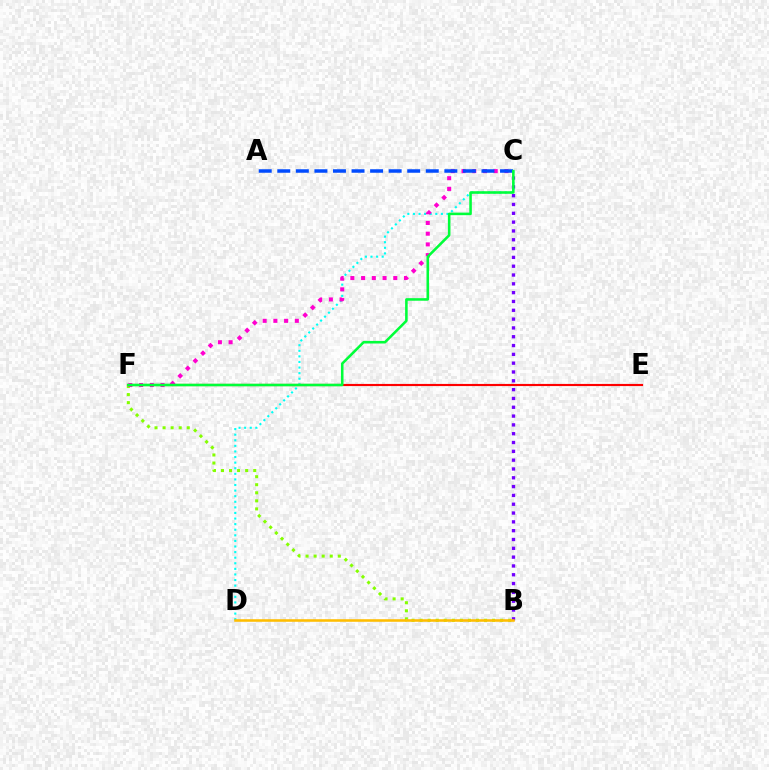{('C', 'D'): [{'color': '#00fff6', 'line_style': 'dotted', 'thickness': 1.52}], ('B', 'C'): [{'color': '#7200ff', 'line_style': 'dotted', 'thickness': 2.4}], ('E', 'F'): [{'color': '#ff0000', 'line_style': 'solid', 'thickness': 1.55}], ('B', 'F'): [{'color': '#84ff00', 'line_style': 'dotted', 'thickness': 2.19}], ('C', 'F'): [{'color': '#ff00cf', 'line_style': 'dotted', 'thickness': 2.91}, {'color': '#00ff39', 'line_style': 'solid', 'thickness': 1.85}], ('B', 'D'): [{'color': '#ffbd00', 'line_style': 'solid', 'thickness': 1.85}], ('A', 'C'): [{'color': '#004bff', 'line_style': 'dashed', 'thickness': 2.52}]}